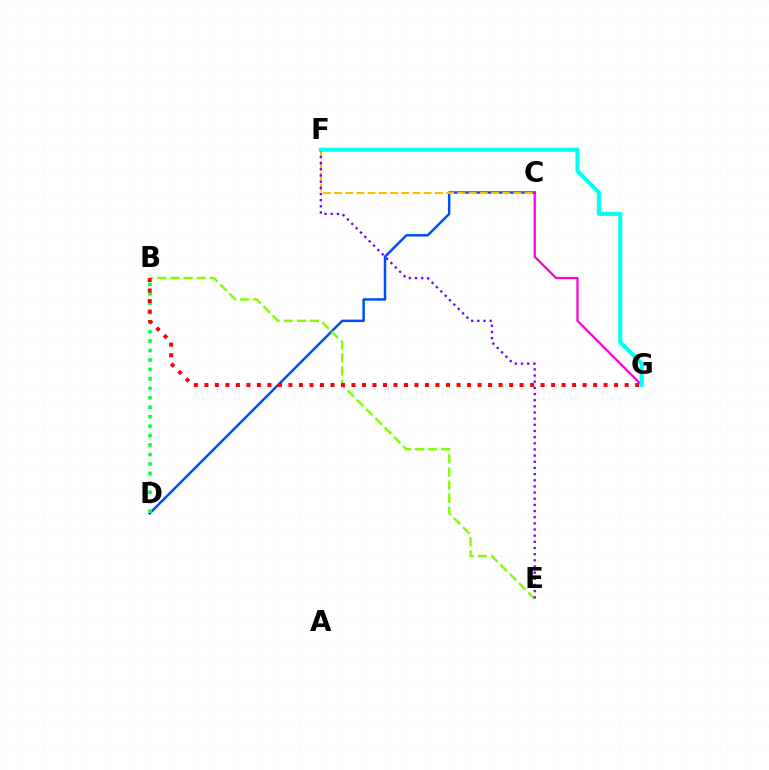{('C', 'D'): [{'color': '#004bff', 'line_style': 'solid', 'thickness': 1.78}], ('B', 'D'): [{'color': '#00ff39', 'line_style': 'dotted', 'thickness': 2.57}], ('B', 'E'): [{'color': '#84ff00', 'line_style': 'dashed', 'thickness': 1.78}], ('B', 'G'): [{'color': '#ff0000', 'line_style': 'dotted', 'thickness': 2.85}], ('C', 'F'): [{'color': '#ffbd00', 'line_style': 'dashed', 'thickness': 1.52}], ('C', 'G'): [{'color': '#ff00cf', 'line_style': 'solid', 'thickness': 1.62}], ('E', 'F'): [{'color': '#7200ff', 'line_style': 'dotted', 'thickness': 1.67}], ('F', 'G'): [{'color': '#00fff6', 'line_style': 'solid', 'thickness': 2.94}]}